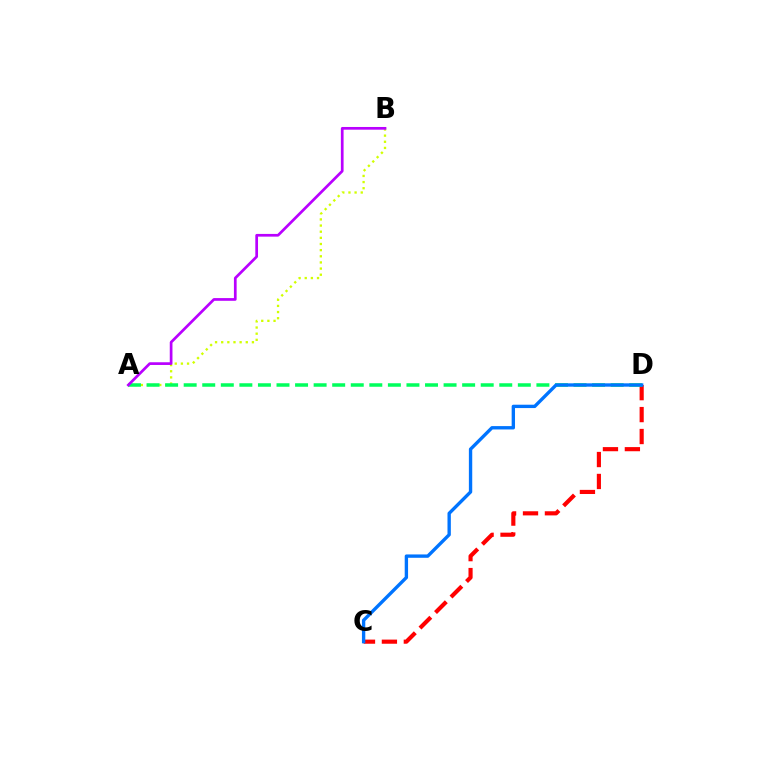{('A', 'B'): [{'color': '#d1ff00', 'line_style': 'dotted', 'thickness': 1.67}, {'color': '#b900ff', 'line_style': 'solid', 'thickness': 1.95}], ('C', 'D'): [{'color': '#ff0000', 'line_style': 'dashed', 'thickness': 2.98}, {'color': '#0074ff', 'line_style': 'solid', 'thickness': 2.42}], ('A', 'D'): [{'color': '#00ff5c', 'line_style': 'dashed', 'thickness': 2.52}]}